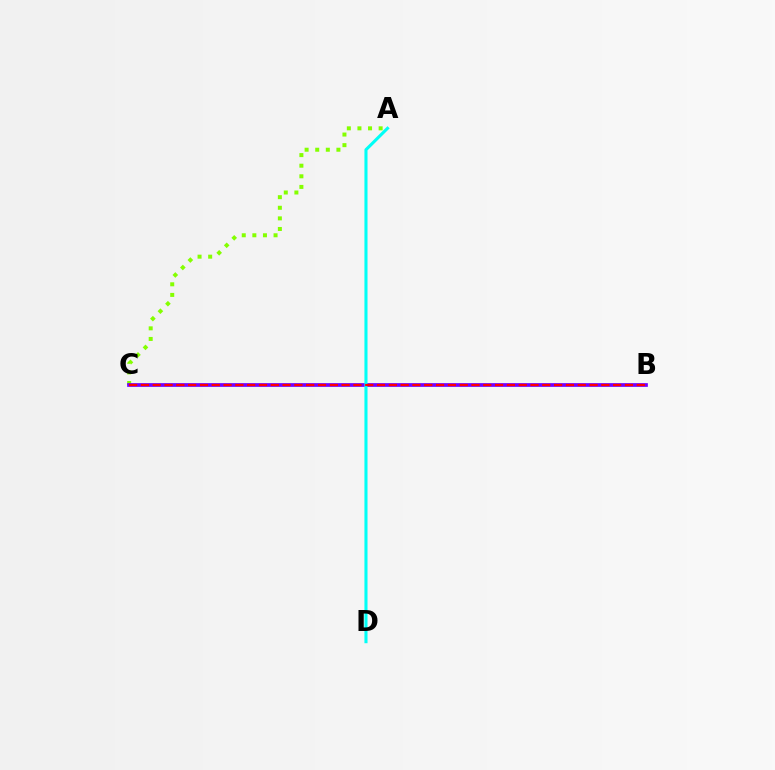{('A', 'C'): [{'color': '#84ff00', 'line_style': 'dotted', 'thickness': 2.88}], ('B', 'C'): [{'color': '#7200ff', 'line_style': 'solid', 'thickness': 2.67}, {'color': '#ff0000', 'line_style': 'dashed', 'thickness': 1.6}], ('A', 'D'): [{'color': '#00fff6', 'line_style': 'solid', 'thickness': 2.22}]}